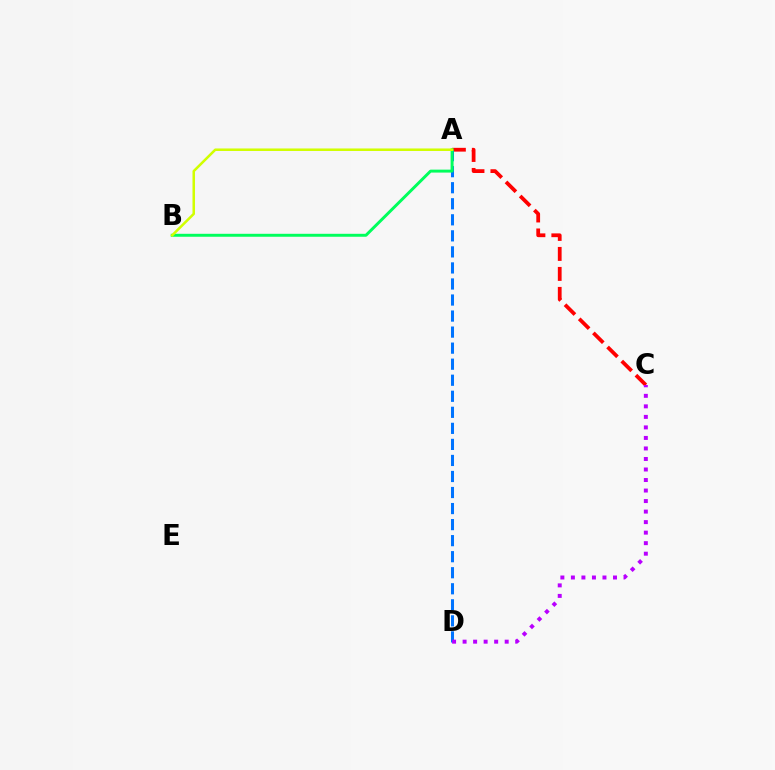{('A', 'C'): [{'color': '#ff0000', 'line_style': 'dashed', 'thickness': 2.72}], ('A', 'D'): [{'color': '#0074ff', 'line_style': 'dashed', 'thickness': 2.18}], ('C', 'D'): [{'color': '#b900ff', 'line_style': 'dotted', 'thickness': 2.86}], ('A', 'B'): [{'color': '#00ff5c', 'line_style': 'solid', 'thickness': 2.13}, {'color': '#d1ff00', 'line_style': 'solid', 'thickness': 1.82}]}